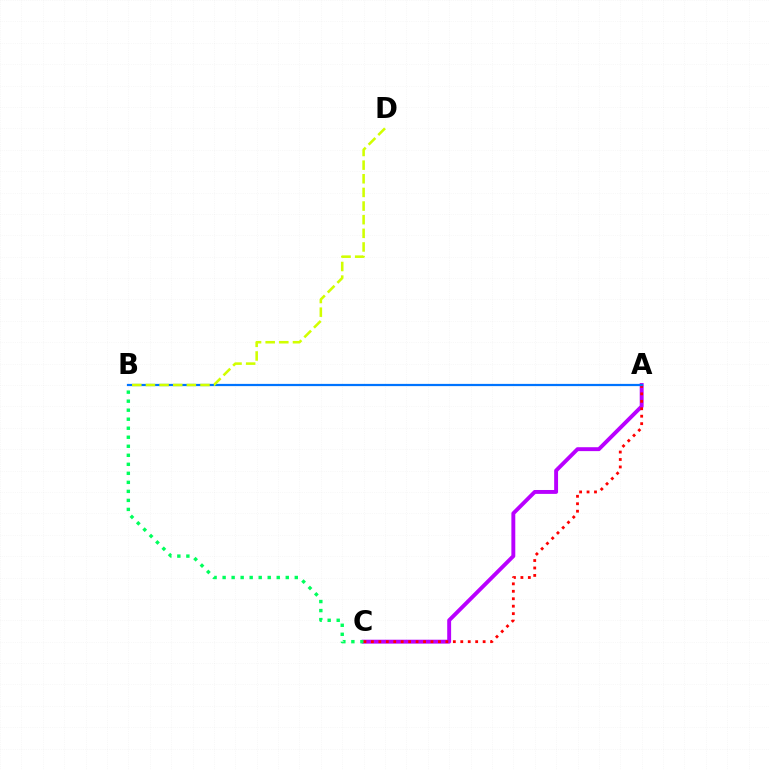{('A', 'C'): [{'color': '#b900ff', 'line_style': 'solid', 'thickness': 2.81}, {'color': '#ff0000', 'line_style': 'dotted', 'thickness': 2.02}], ('B', 'C'): [{'color': '#00ff5c', 'line_style': 'dotted', 'thickness': 2.45}], ('A', 'B'): [{'color': '#0074ff', 'line_style': 'solid', 'thickness': 1.6}], ('B', 'D'): [{'color': '#d1ff00', 'line_style': 'dashed', 'thickness': 1.85}]}